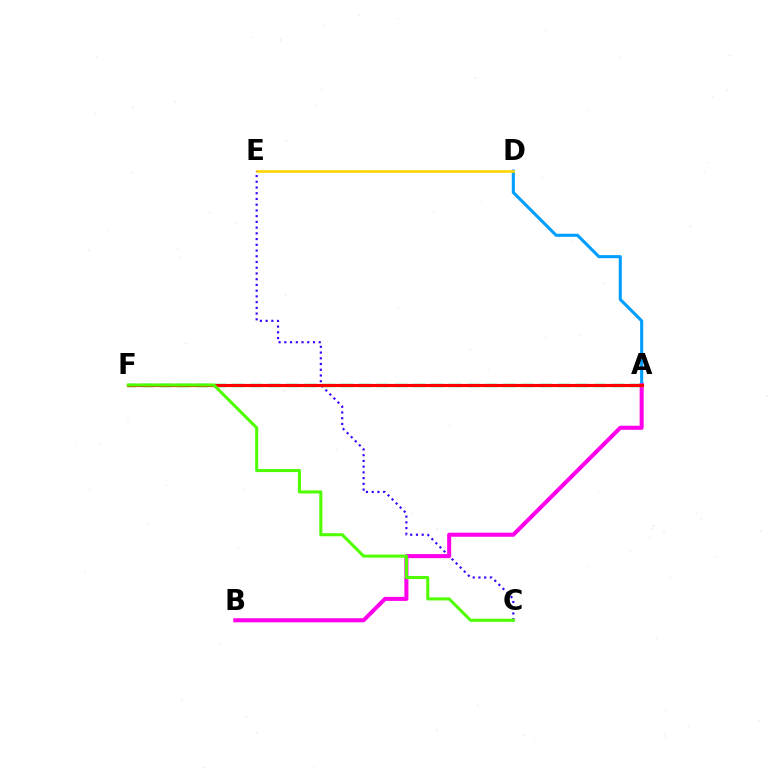{('A', 'D'): [{'color': '#009eff', 'line_style': 'solid', 'thickness': 2.22}], ('D', 'E'): [{'color': '#ffd500', 'line_style': 'solid', 'thickness': 1.9}], ('C', 'E'): [{'color': '#3700ff', 'line_style': 'dotted', 'thickness': 1.56}], ('A', 'B'): [{'color': '#ff00ed', 'line_style': 'solid', 'thickness': 2.91}], ('A', 'F'): [{'color': '#00ff86', 'line_style': 'dashed', 'thickness': 2.46}, {'color': '#ff0000', 'line_style': 'solid', 'thickness': 2.25}], ('C', 'F'): [{'color': '#4fff00', 'line_style': 'solid', 'thickness': 2.2}]}